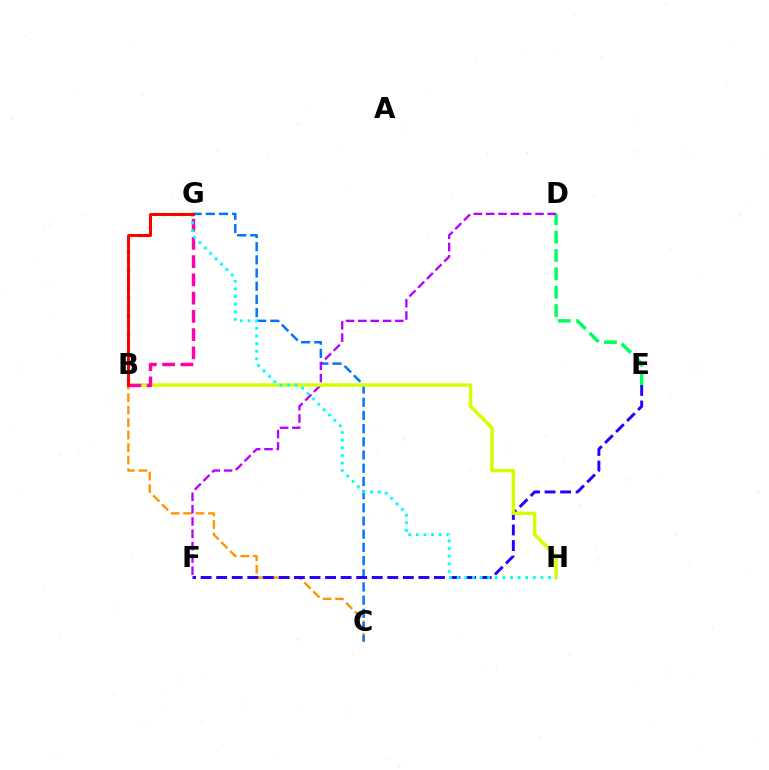{('B', 'C'): [{'color': '#ff9400', 'line_style': 'dashed', 'thickness': 1.7}], ('C', 'G'): [{'color': '#0074ff', 'line_style': 'dashed', 'thickness': 1.79}], ('D', 'E'): [{'color': '#00ff5c', 'line_style': 'dashed', 'thickness': 2.49}], ('B', 'G'): [{'color': '#3dff00', 'line_style': 'dotted', 'thickness': 2.49}, {'color': '#ff00ac', 'line_style': 'dashed', 'thickness': 2.48}, {'color': '#ff0000', 'line_style': 'solid', 'thickness': 2.14}], ('E', 'F'): [{'color': '#2500ff', 'line_style': 'dashed', 'thickness': 2.11}], ('D', 'F'): [{'color': '#b900ff', 'line_style': 'dashed', 'thickness': 1.67}], ('B', 'H'): [{'color': '#d1ff00', 'line_style': 'solid', 'thickness': 2.47}], ('G', 'H'): [{'color': '#00fff6', 'line_style': 'dotted', 'thickness': 2.07}]}